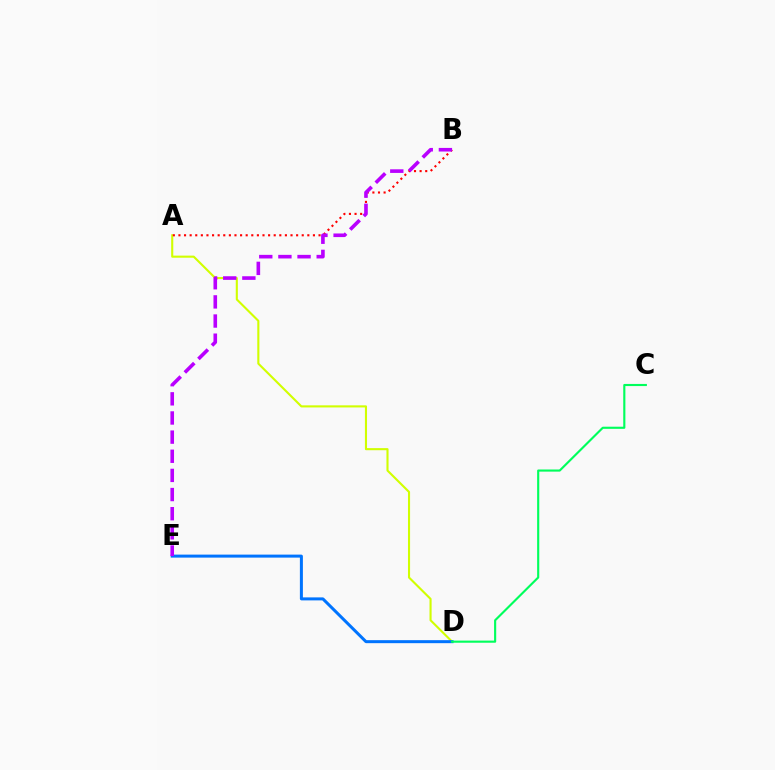{('A', 'D'): [{'color': '#d1ff00', 'line_style': 'solid', 'thickness': 1.51}], ('A', 'B'): [{'color': '#ff0000', 'line_style': 'dotted', 'thickness': 1.52}], ('D', 'E'): [{'color': '#0074ff', 'line_style': 'solid', 'thickness': 2.16}], ('B', 'E'): [{'color': '#b900ff', 'line_style': 'dashed', 'thickness': 2.6}], ('C', 'D'): [{'color': '#00ff5c', 'line_style': 'solid', 'thickness': 1.54}]}